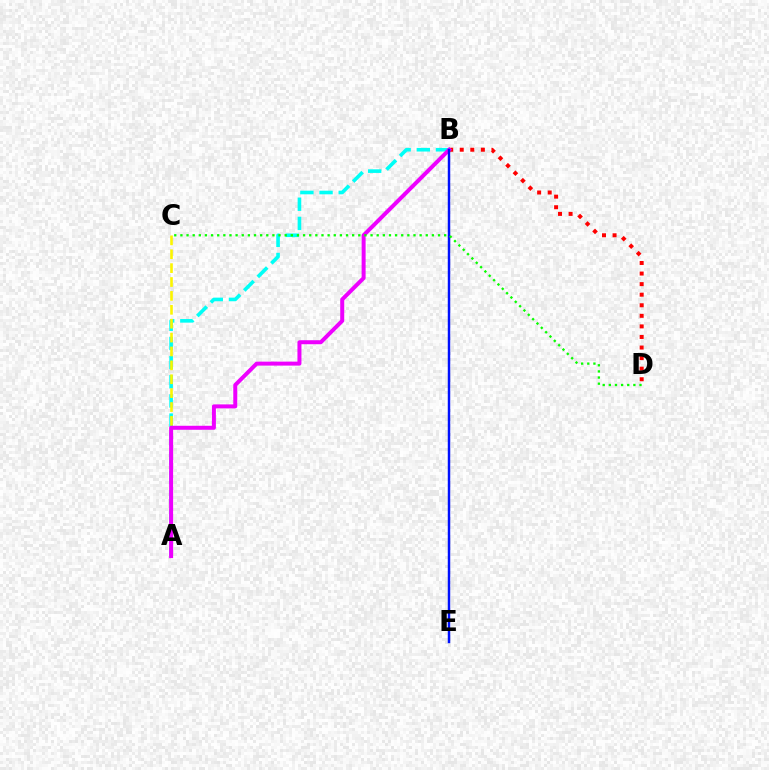{('A', 'B'): [{'color': '#00fff6', 'line_style': 'dashed', 'thickness': 2.6}, {'color': '#ee00ff', 'line_style': 'solid', 'thickness': 2.88}], ('B', 'D'): [{'color': '#ff0000', 'line_style': 'dotted', 'thickness': 2.87}], ('A', 'C'): [{'color': '#fcf500', 'line_style': 'dashed', 'thickness': 1.89}], ('B', 'E'): [{'color': '#0010ff', 'line_style': 'solid', 'thickness': 1.77}], ('C', 'D'): [{'color': '#08ff00', 'line_style': 'dotted', 'thickness': 1.67}]}